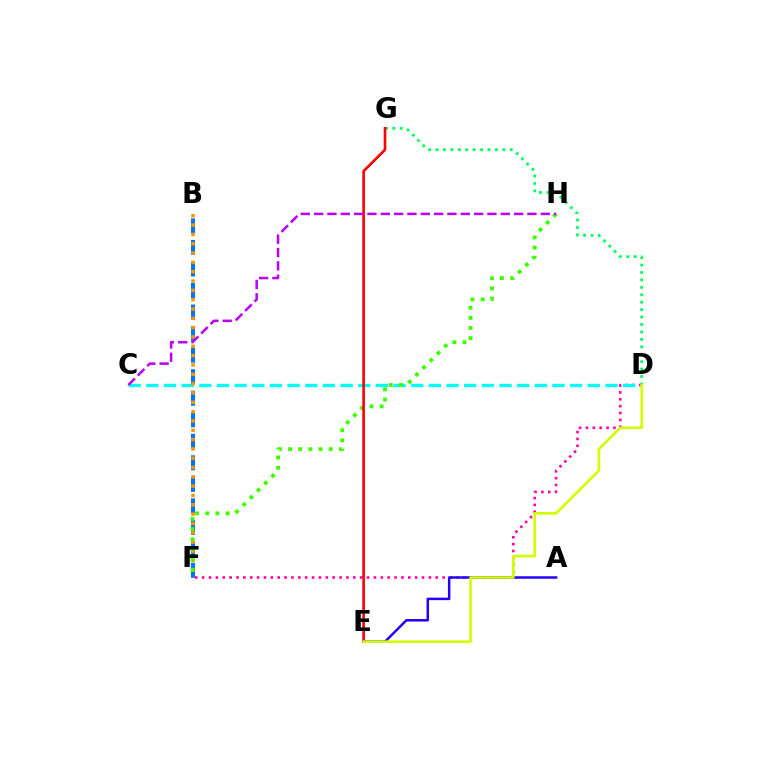{('D', 'F'): [{'color': '#ff00ac', 'line_style': 'dotted', 'thickness': 1.87}], ('C', 'D'): [{'color': '#00fff6', 'line_style': 'dashed', 'thickness': 2.4}], ('D', 'G'): [{'color': '#00ff5c', 'line_style': 'dotted', 'thickness': 2.02}], ('A', 'E'): [{'color': '#2500ff', 'line_style': 'solid', 'thickness': 1.79}], ('B', 'F'): [{'color': '#0074ff', 'line_style': 'dashed', 'thickness': 2.93}, {'color': '#ff9400', 'line_style': 'dotted', 'thickness': 2.53}], ('F', 'H'): [{'color': '#3dff00', 'line_style': 'dotted', 'thickness': 2.76}], ('E', 'G'): [{'color': '#ff0000', 'line_style': 'solid', 'thickness': 1.89}], ('C', 'H'): [{'color': '#b900ff', 'line_style': 'dashed', 'thickness': 1.81}], ('D', 'E'): [{'color': '#d1ff00', 'line_style': 'solid', 'thickness': 1.88}]}